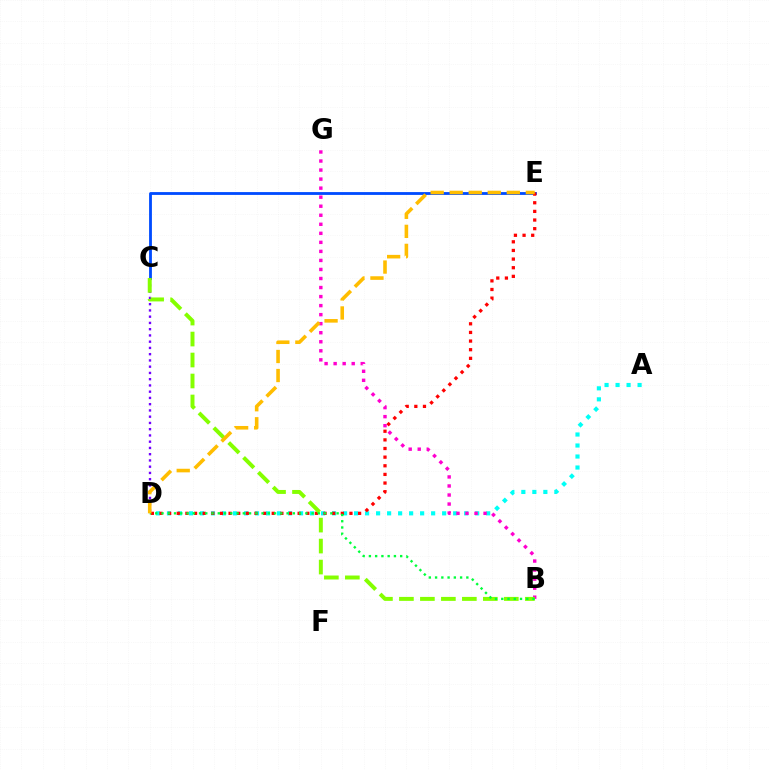{('A', 'D'): [{'color': '#00fff6', 'line_style': 'dotted', 'thickness': 2.99}], ('C', 'E'): [{'color': '#004bff', 'line_style': 'solid', 'thickness': 2.03}], ('D', 'E'): [{'color': '#ff0000', 'line_style': 'dotted', 'thickness': 2.35}, {'color': '#ffbd00', 'line_style': 'dashed', 'thickness': 2.59}], ('C', 'D'): [{'color': '#7200ff', 'line_style': 'dotted', 'thickness': 1.7}], ('B', 'G'): [{'color': '#ff00cf', 'line_style': 'dotted', 'thickness': 2.46}], ('B', 'C'): [{'color': '#84ff00', 'line_style': 'dashed', 'thickness': 2.85}], ('B', 'D'): [{'color': '#00ff39', 'line_style': 'dotted', 'thickness': 1.7}]}